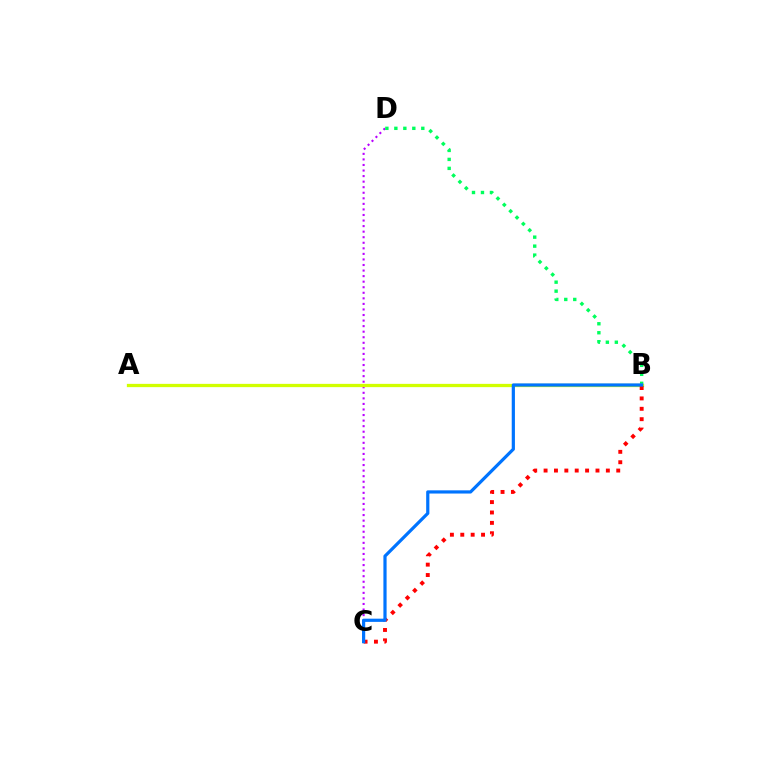{('C', 'D'): [{'color': '#b900ff', 'line_style': 'dotted', 'thickness': 1.51}], ('B', 'D'): [{'color': '#00ff5c', 'line_style': 'dotted', 'thickness': 2.44}], ('A', 'B'): [{'color': '#d1ff00', 'line_style': 'solid', 'thickness': 2.36}], ('B', 'C'): [{'color': '#ff0000', 'line_style': 'dotted', 'thickness': 2.82}, {'color': '#0074ff', 'line_style': 'solid', 'thickness': 2.3}]}